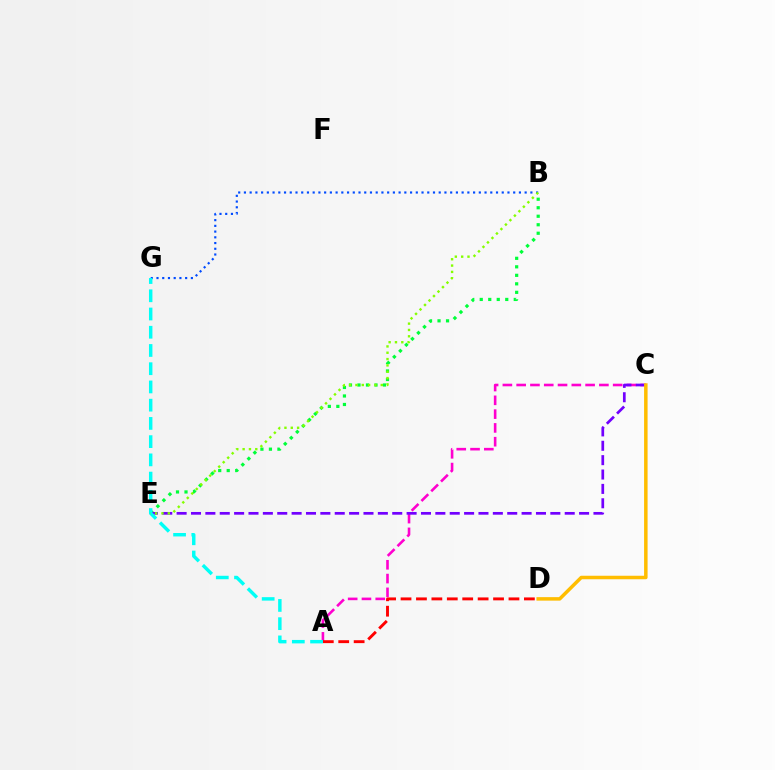{('B', 'E'): [{'color': '#00ff39', 'line_style': 'dotted', 'thickness': 2.31}, {'color': '#84ff00', 'line_style': 'dotted', 'thickness': 1.72}], ('B', 'G'): [{'color': '#004bff', 'line_style': 'dotted', 'thickness': 1.56}], ('A', 'C'): [{'color': '#ff00cf', 'line_style': 'dashed', 'thickness': 1.87}], ('C', 'E'): [{'color': '#7200ff', 'line_style': 'dashed', 'thickness': 1.95}], ('A', 'D'): [{'color': '#ff0000', 'line_style': 'dashed', 'thickness': 2.09}], ('C', 'D'): [{'color': '#ffbd00', 'line_style': 'solid', 'thickness': 2.52}], ('A', 'G'): [{'color': '#00fff6', 'line_style': 'dashed', 'thickness': 2.48}]}